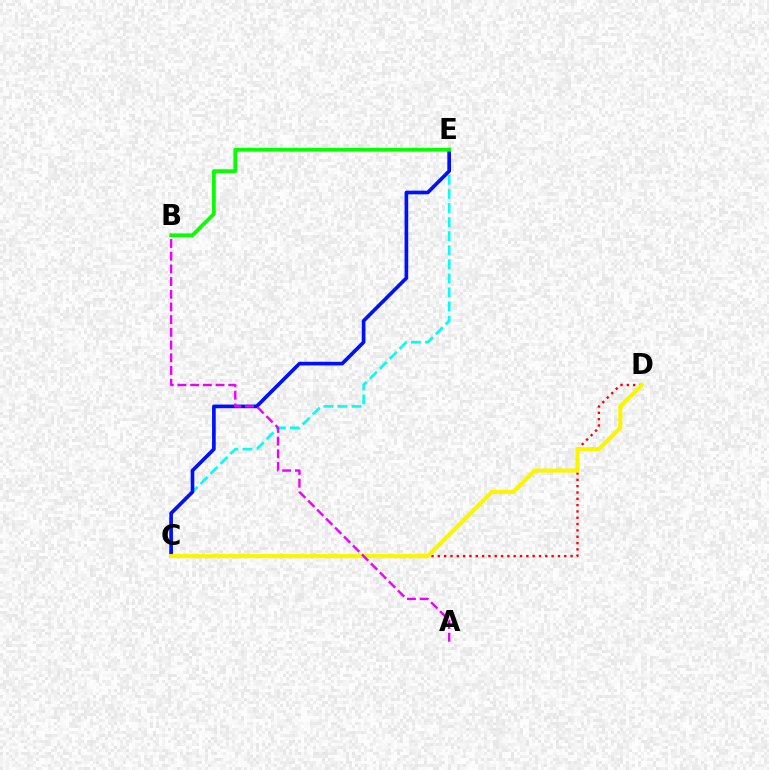{('C', 'D'): [{'color': '#ff0000', 'line_style': 'dotted', 'thickness': 1.72}, {'color': '#fcf500', 'line_style': 'solid', 'thickness': 2.96}], ('C', 'E'): [{'color': '#00fff6', 'line_style': 'dashed', 'thickness': 1.91}, {'color': '#0010ff', 'line_style': 'solid', 'thickness': 2.64}], ('B', 'E'): [{'color': '#08ff00', 'line_style': 'solid', 'thickness': 2.7}], ('A', 'B'): [{'color': '#ee00ff', 'line_style': 'dashed', 'thickness': 1.73}]}